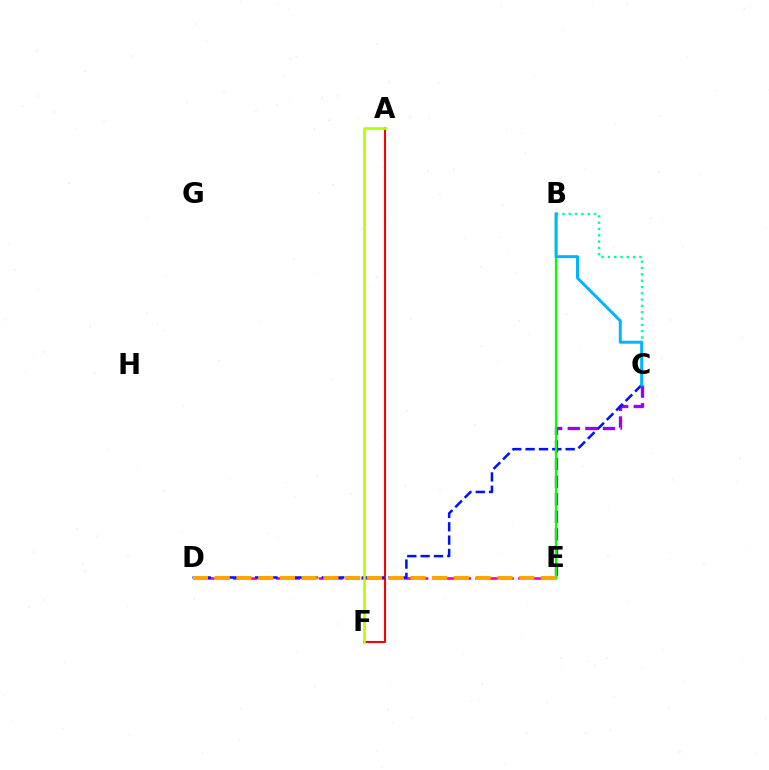{('D', 'E'): [{'color': '#ff00bd', 'line_style': 'dashed', 'thickness': 1.94}, {'color': '#ffa500', 'line_style': 'dashed', 'thickness': 2.95}], ('A', 'F'): [{'color': '#ff0000', 'line_style': 'solid', 'thickness': 1.51}, {'color': '#b3ff00', 'line_style': 'solid', 'thickness': 1.9}], ('C', 'E'): [{'color': '#9b00ff', 'line_style': 'dashed', 'thickness': 2.39}], ('C', 'D'): [{'color': '#0010ff', 'line_style': 'dashed', 'thickness': 1.81}], ('B', 'C'): [{'color': '#00ff9d', 'line_style': 'dotted', 'thickness': 1.71}, {'color': '#00b5ff', 'line_style': 'solid', 'thickness': 2.15}], ('B', 'E'): [{'color': '#08ff00', 'line_style': 'solid', 'thickness': 1.64}]}